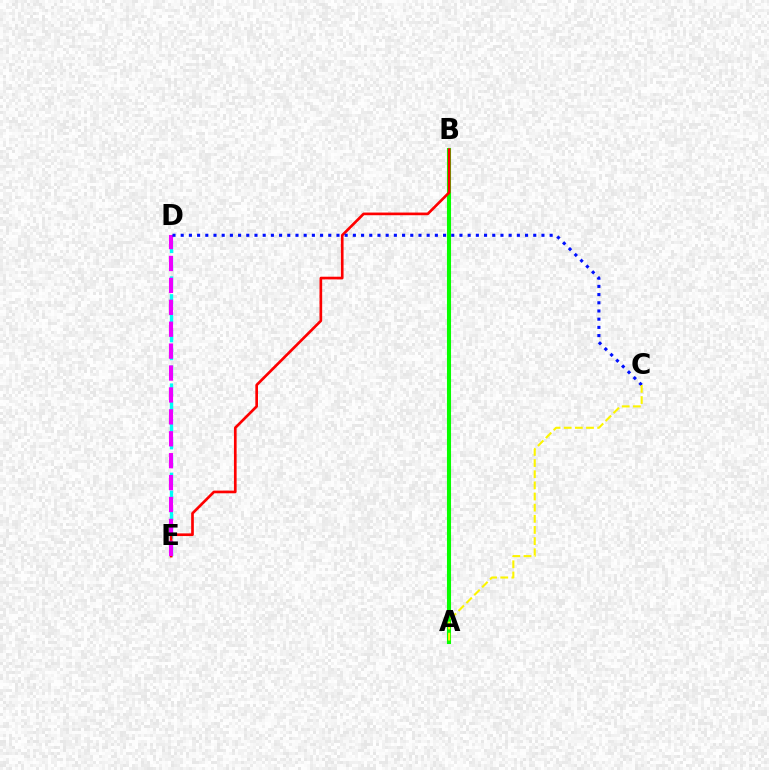{('D', 'E'): [{'color': '#00fff6', 'line_style': 'dashed', 'thickness': 2.42}, {'color': '#ee00ff', 'line_style': 'dashed', 'thickness': 2.98}], ('A', 'B'): [{'color': '#08ff00', 'line_style': 'solid', 'thickness': 2.93}], ('B', 'E'): [{'color': '#ff0000', 'line_style': 'solid', 'thickness': 1.93}], ('C', 'D'): [{'color': '#0010ff', 'line_style': 'dotted', 'thickness': 2.23}], ('A', 'C'): [{'color': '#fcf500', 'line_style': 'dashed', 'thickness': 1.51}]}